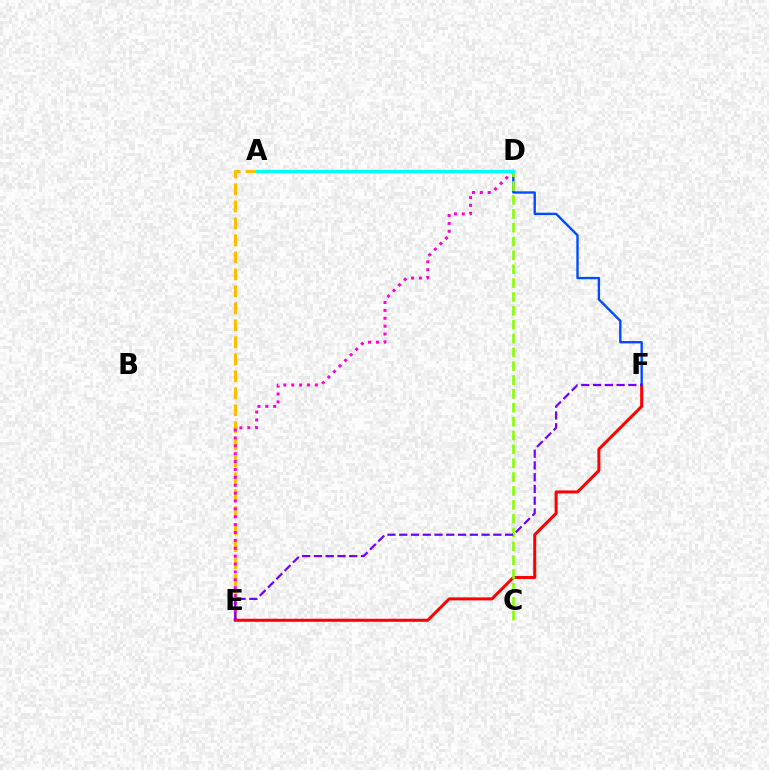{('A', 'E'): [{'color': '#ffbd00', 'line_style': 'dashed', 'thickness': 2.31}], ('E', 'F'): [{'color': '#ff0000', 'line_style': 'solid', 'thickness': 2.17}, {'color': '#7200ff', 'line_style': 'dashed', 'thickness': 1.6}], ('D', 'E'): [{'color': '#ff00cf', 'line_style': 'dotted', 'thickness': 2.14}], ('D', 'F'): [{'color': '#004bff', 'line_style': 'solid', 'thickness': 1.7}], ('A', 'D'): [{'color': '#00ff39', 'line_style': 'dashed', 'thickness': 2.22}, {'color': '#00fff6', 'line_style': 'solid', 'thickness': 2.29}], ('C', 'D'): [{'color': '#84ff00', 'line_style': 'dashed', 'thickness': 1.88}]}